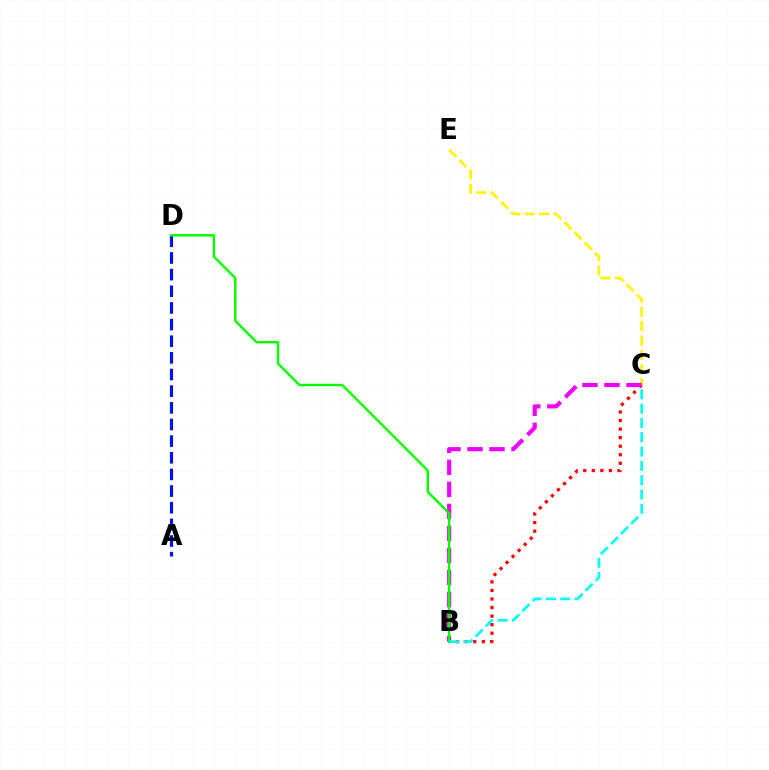{('C', 'E'): [{'color': '#fcf500', 'line_style': 'dashed', 'thickness': 1.95}], ('B', 'C'): [{'color': '#ff0000', 'line_style': 'dotted', 'thickness': 2.32}, {'color': '#ee00ff', 'line_style': 'dashed', 'thickness': 2.99}, {'color': '#00fff6', 'line_style': 'dashed', 'thickness': 1.94}], ('A', 'D'): [{'color': '#0010ff', 'line_style': 'dashed', 'thickness': 2.26}], ('B', 'D'): [{'color': '#08ff00', 'line_style': 'solid', 'thickness': 1.75}]}